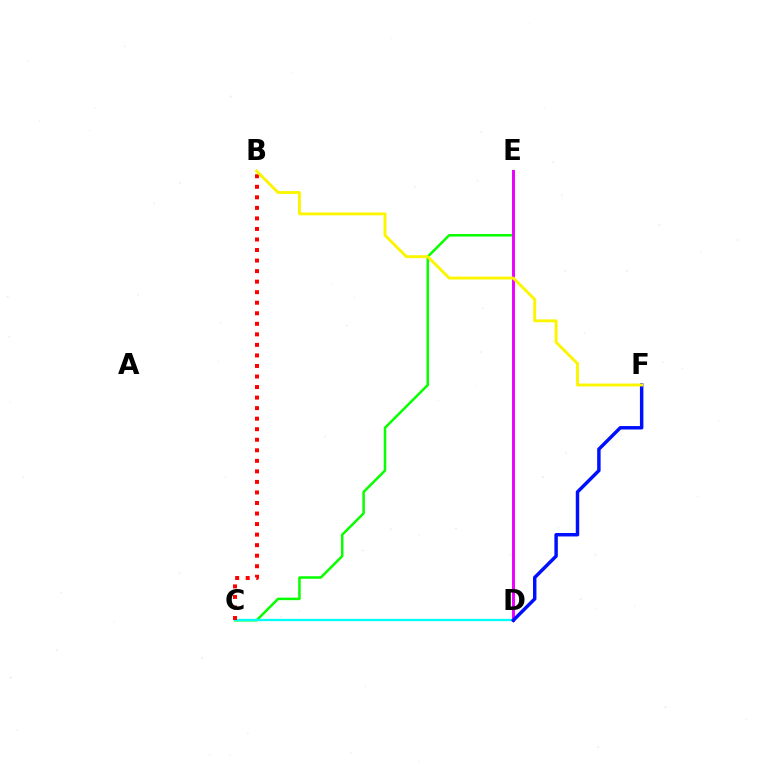{('C', 'E'): [{'color': '#08ff00', 'line_style': 'solid', 'thickness': 1.81}], ('D', 'E'): [{'color': '#ee00ff', 'line_style': 'solid', 'thickness': 2.12}], ('C', 'D'): [{'color': '#00fff6', 'line_style': 'solid', 'thickness': 1.65}], ('B', 'C'): [{'color': '#ff0000', 'line_style': 'dotted', 'thickness': 2.86}], ('D', 'F'): [{'color': '#0010ff', 'line_style': 'solid', 'thickness': 2.49}], ('B', 'F'): [{'color': '#fcf500', 'line_style': 'solid', 'thickness': 2.09}]}